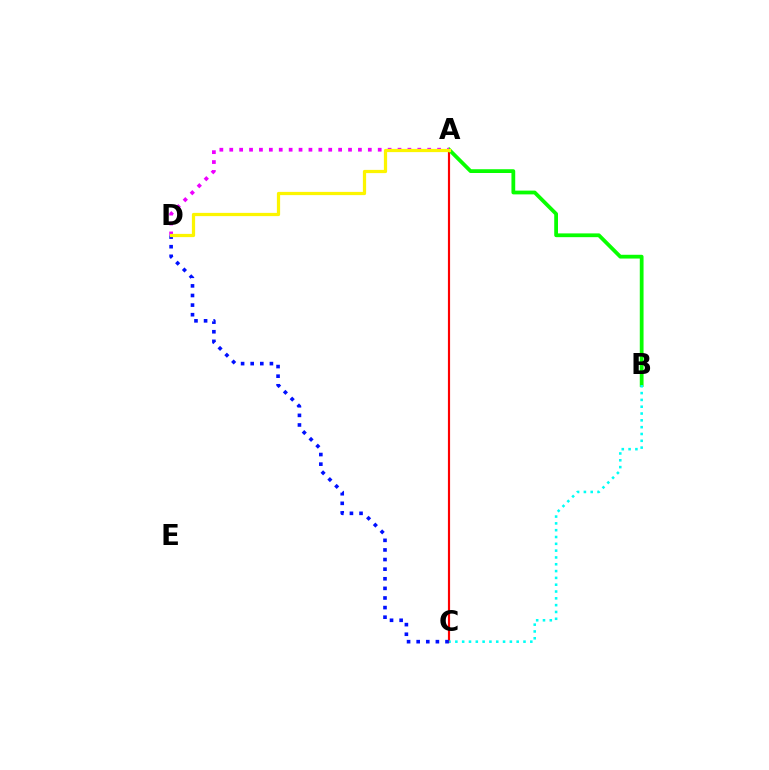{('A', 'C'): [{'color': '#ff0000', 'line_style': 'solid', 'thickness': 1.56}], ('C', 'D'): [{'color': '#0010ff', 'line_style': 'dotted', 'thickness': 2.61}], ('A', 'B'): [{'color': '#08ff00', 'line_style': 'solid', 'thickness': 2.71}], ('A', 'D'): [{'color': '#ee00ff', 'line_style': 'dotted', 'thickness': 2.69}, {'color': '#fcf500', 'line_style': 'solid', 'thickness': 2.33}], ('B', 'C'): [{'color': '#00fff6', 'line_style': 'dotted', 'thickness': 1.85}]}